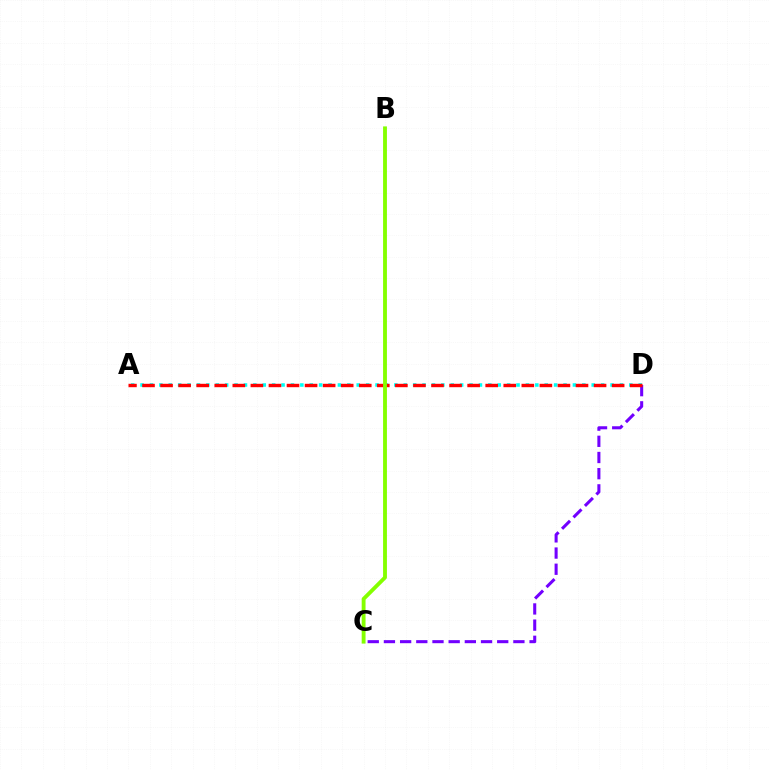{('A', 'D'): [{'color': '#00fff6', 'line_style': 'dotted', 'thickness': 2.55}, {'color': '#ff0000', 'line_style': 'dashed', 'thickness': 2.45}], ('C', 'D'): [{'color': '#7200ff', 'line_style': 'dashed', 'thickness': 2.2}], ('B', 'C'): [{'color': '#84ff00', 'line_style': 'solid', 'thickness': 2.78}]}